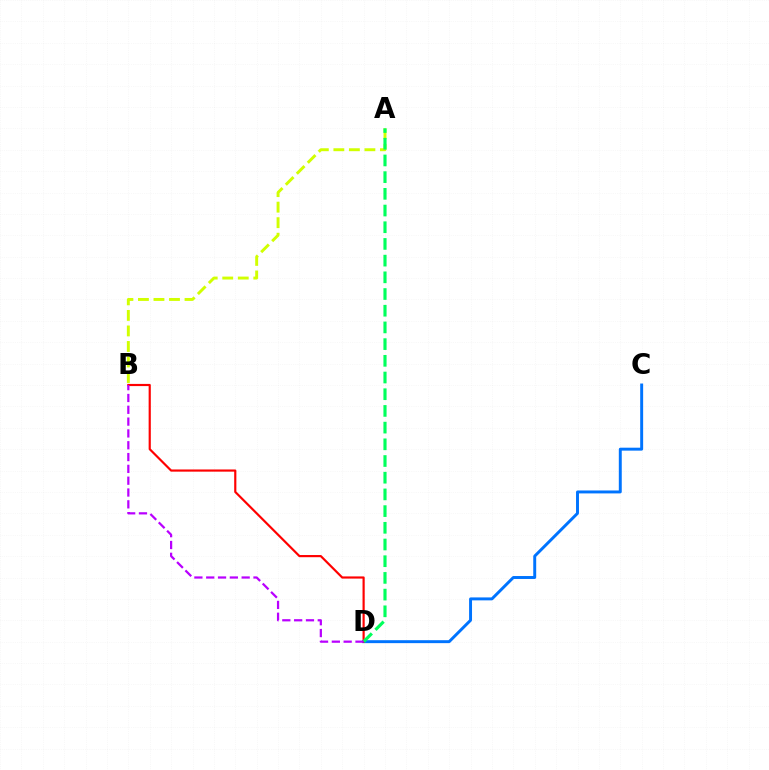{('A', 'B'): [{'color': '#d1ff00', 'line_style': 'dashed', 'thickness': 2.11}], ('C', 'D'): [{'color': '#0074ff', 'line_style': 'solid', 'thickness': 2.12}], ('B', 'D'): [{'color': '#ff0000', 'line_style': 'solid', 'thickness': 1.57}, {'color': '#b900ff', 'line_style': 'dashed', 'thickness': 1.61}], ('A', 'D'): [{'color': '#00ff5c', 'line_style': 'dashed', 'thickness': 2.27}]}